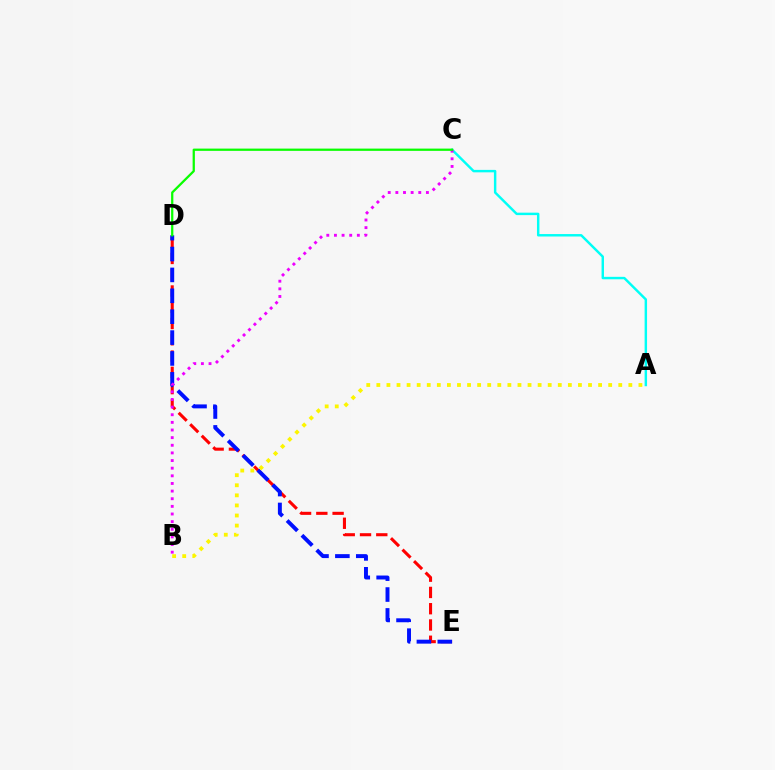{('D', 'E'): [{'color': '#ff0000', 'line_style': 'dashed', 'thickness': 2.21}, {'color': '#0010ff', 'line_style': 'dashed', 'thickness': 2.84}], ('A', 'C'): [{'color': '#00fff6', 'line_style': 'solid', 'thickness': 1.76}], ('B', 'C'): [{'color': '#ee00ff', 'line_style': 'dotted', 'thickness': 2.07}], ('C', 'D'): [{'color': '#08ff00', 'line_style': 'solid', 'thickness': 1.63}], ('A', 'B'): [{'color': '#fcf500', 'line_style': 'dotted', 'thickness': 2.74}]}